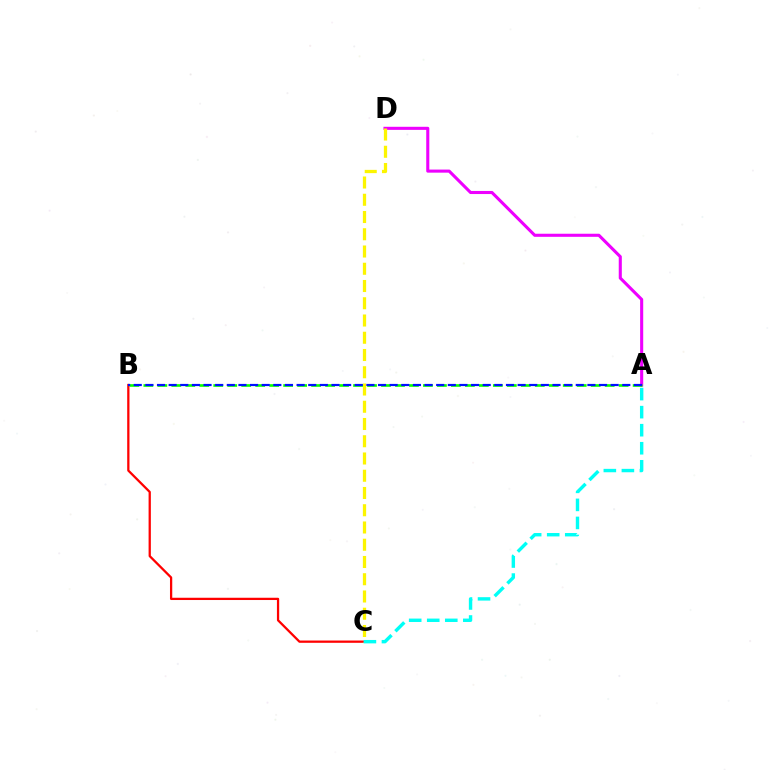{('B', 'C'): [{'color': '#ff0000', 'line_style': 'solid', 'thickness': 1.63}], ('A', 'D'): [{'color': '#ee00ff', 'line_style': 'solid', 'thickness': 2.22}], ('C', 'D'): [{'color': '#fcf500', 'line_style': 'dashed', 'thickness': 2.34}], ('A', 'B'): [{'color': '#08ff00', 'line_style': 'dashed', 'thickness': 1.9}, {'color': '#0010ff', 'line_style': 'dashed', 'thickness': 1.58}], ('A', 'C'): [{'color': '#00fff6', 'line_style': 'dashed', 'thickness': 2.45}]}